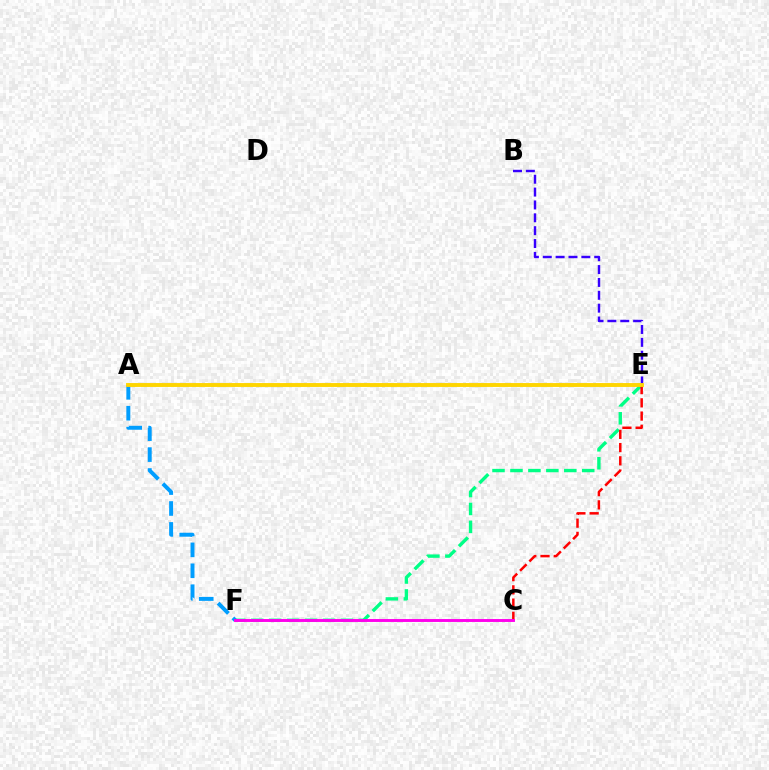{('B', 'E'): [{'color': '#3700ff', 'line_style': 'dashed', 'thickness': 1.75}], ('E', 'F'): [{'color': '#00ff86', 'line_style': 'dashed', 'thickness': 2.44}], ('A', 'F'): [{'color': '#009eff', 'line_style': 'dashed', 'thickness': 2.84}], ('C', 'E'): [{'color': '#ff0000', 'line_style': 'dashed', 'thickness': 1.8}], ('A', 'E'): [{'color': '#4fff00', 'line_style': 'dashed', 'thickness': 1.76}, {'color': '#ffd500', 'line_style': 'solid', 'thickness': 2.78}], ('C', 'F'): [{'color': '#ff00ed', 'line_style': 'solid', 'thickness': 2.1}]}